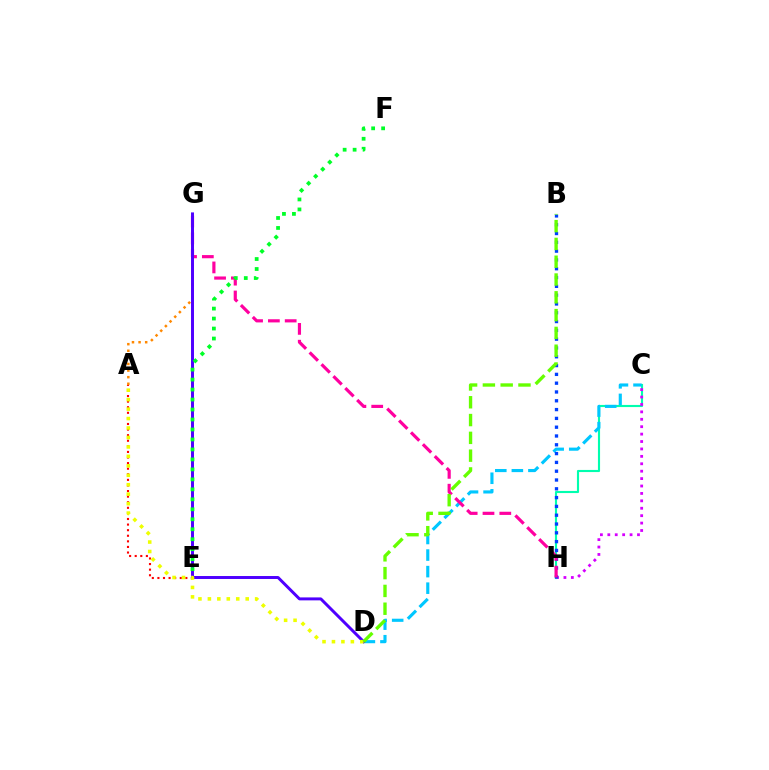{('C', 'H'): [{'color': '#00ffaf', 'line_style': 'solid', 'thickness': 1.53}, {'color': '#d600ff', 'line_style': 'dotted', 'thickness': 2.01}], ('C', 'D'): [{'color': '#00c7ff', 'line_style': 'dashed', 'thickness': 2.25}], ('A', 'G'): [{'color': '#ff8800', 'line_style': 'dotted', 'thickness': 1.79}], ('B', 'H'): [{'color': '#003fff', 'line_style': 'dotted', 'thickness': 2.39}], ('G', 'H'): [{'color': '#ff00a0', 'line_style': 'dashed', 'thickness': 2.28}], ('A', 'E'): [{'color': '#ff0000', 'line_style': 'dotted', 'thickness': 1.52}], ('D', 'G'): [{'color': '#4f00ff', 'line_style': 'solid', 'thickness': 2.13}], ('E', 'F'): [{'color': '#00ff27', 'line_style': 'dotted', 'thickness': 2.71}], ('A', 'D'): [{'color': '#eeff00', 'line_style': 'dotted', 'thickness': 2.57}], ('B', 'D'): [{'color': '#66ff00', 'line_style': 'dashed', 'thickness': 2.42}]}